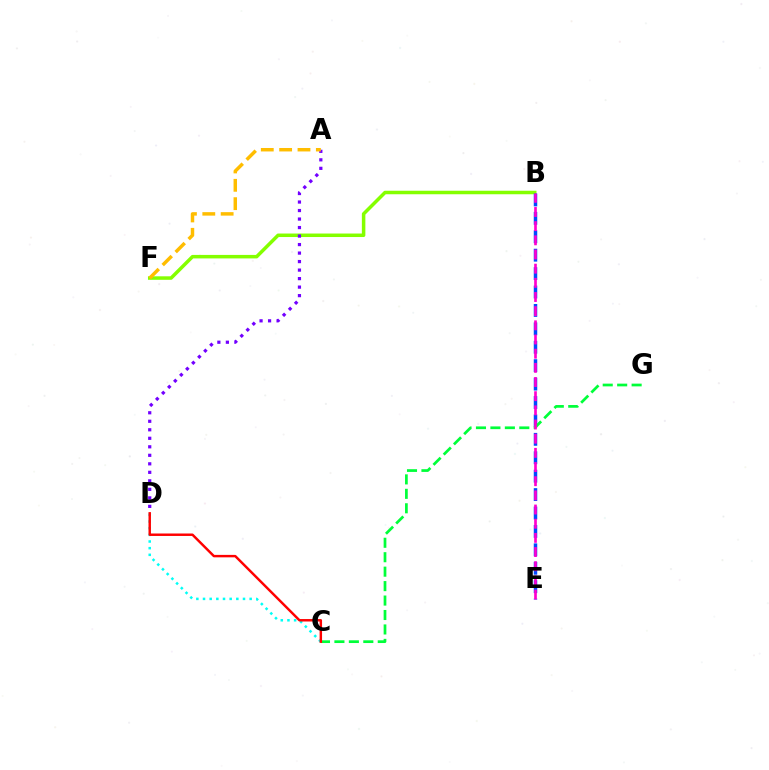{('B', 'F'): [{'color': '#84ff00', 'line_style': 'solid', 'thickness': 2.52}], ('A', 'D'): [{'color': '#7200ff', 'line_style': 'dotted', 'thickness': 2.31}], ('B', 'E'): [{'color': '#004bff', 'line_style': 'dashed', 'thickness': 2.5}, {'color': '#ff00cf', 'line_style': 'dashed', 'thickness': 1.92}], ('C', 'G'): [{'color': '#00ff39', 'line_style': 'dashed', 'thickness': 1.96}], ('A', 'F'): [{'color': '#ffbd00', 'line_style': 'dashed', 'thickness': 2.49}], ('C', 'D'): [{'color': '#00fff6', 'line_style': 'dotted', 'thickness': 1.81}, {'color': '#ff0000', 'line_style': 'solid', 'thickness': 1.77}]}